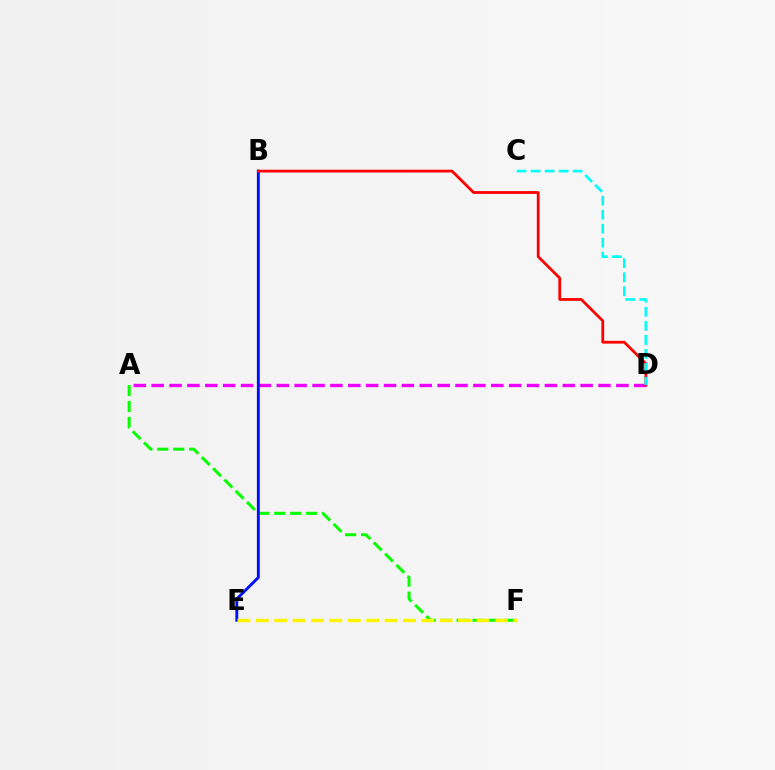{('A', 'F'): [{'color': '#08ff00', 'line_style': 'dashed', 'thickness': 2.16}], ('A', 'D'): [{'color': '#ee00ff', 'line_style': 'dashed', 'thickness': 2.43}], ('B', 'E'): [{'color': '#0010ff', 'line_style': 'solid', 'thickness': 2.08}], ('E', 'F'): [{'color': '#fcf500', 'line_style': 'dashed', 'thickness': 2.5}], ('B', 'D'): [{'color': '#ff0000', 'line_style': 'solid', 'thickness': 2.0}], ('C', 'D'): [{'color': '#00fff6', 'line_style': 'dashed', 'thickness': 1.9}]}